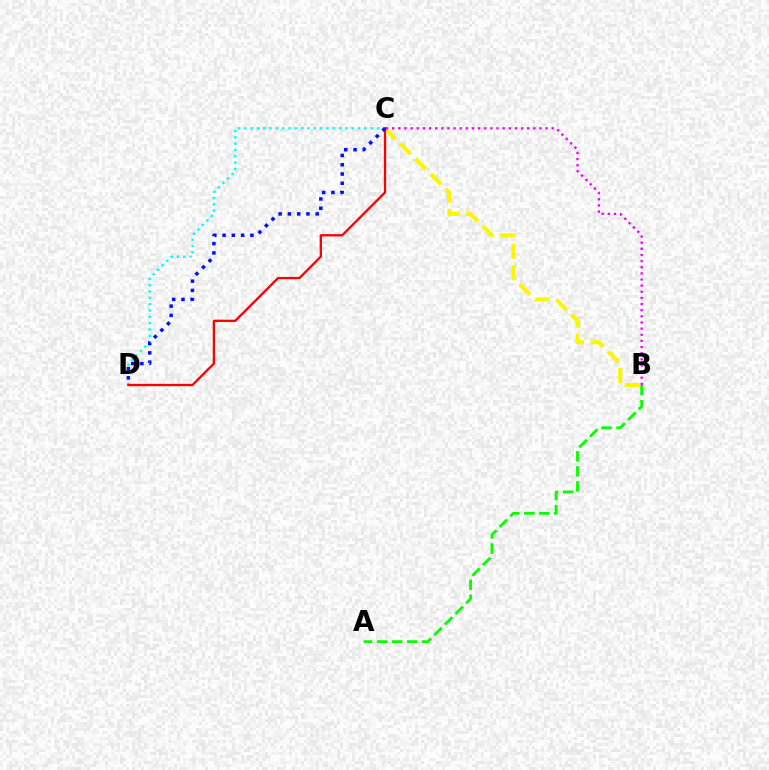{('C', 'D'): [{'color': '#00fff6', 'line_style': 'dotted', 'thickness': 1.72}, {'color': '#ff0000', 'line_style': 'solid', 'thickness': 1.66}, {'color': '#0010ff', 'line_style': 'dotted', 'thickness': 2.52}], ('B', 'C'): [{'color': '#fcf500', 'line_style': 'dashed', 'thickness': 2.92}, {'color': '#ee00ff', 'line_style': 'dotted', 'thickness': 1.67}], ('A', 'B'): [{'color': '#08ff00', 'line_style': 'dashed', 'thickness': 2.04}]}